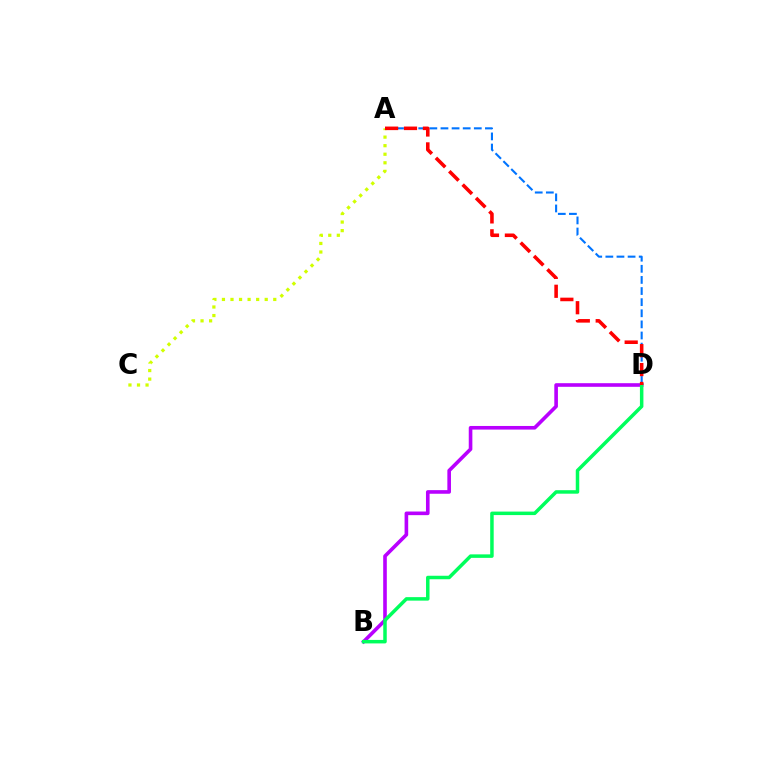{('B', 'D'): [{'color': '#b900ff', 'line_style': 'solid', 'thickness': 2.61}, {'color': '#00ff5c', 'line_style': 'solid', 'thickness': 2.52}], ('A', 'D'): [{'color': '#0074ff', 'line_style': 'dashed', 'thickness': 1.51}, {'color': '#ff0000', 'line_style': 'dashed', 'thickness': 2.57}], ('A', 'C'): [{'color': '#d1ff00', 'line_style': 'dotted', 'thickness': 2.32}]}